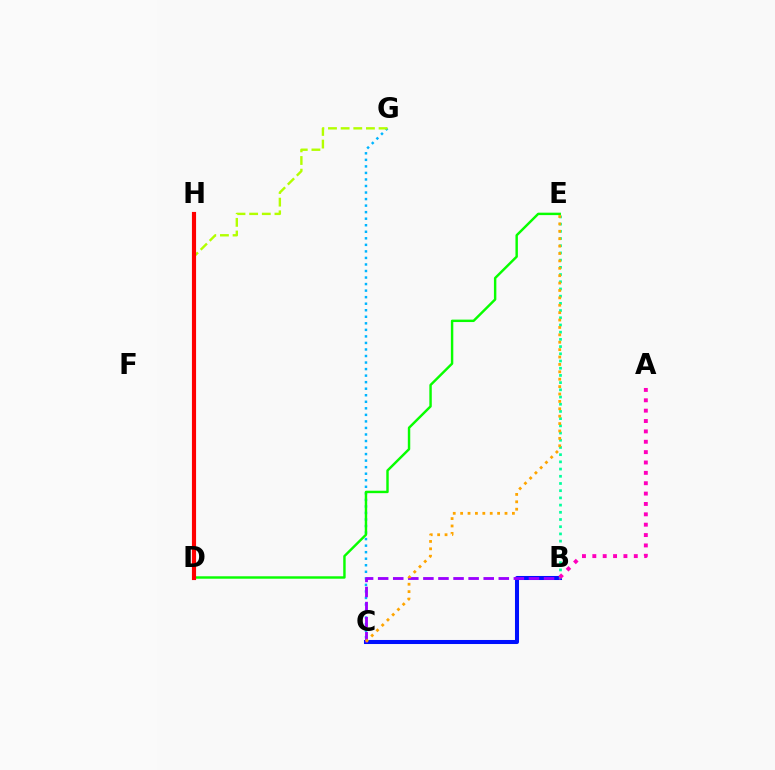{('C', 'G'): [{'color': '#00b5ff', 'line_style': 'dotted', 'thickness': 1.78}], ('D', 'G'): [{'color': '#b3ff00', 'line_style': 'dashed', 'thickness': 1.72}], ('D', 'E'): [{'color': '#08ff00', 'line_style': 'solid', 'thickness': 1.75}], ('B', 'C'): [{'color': '#0010ff', 'line_style': 'solid', 'thickness': 2.91}, {'color': '#9b00ff', 'line_style': 'dashed', 'thickness': 2.05}], ('D', 'H'): [{'color': '#ff0000', 'line_style': 'solid', 'thickness': 2.98}], ('B', 'E'): [{'color': '#00ff9d', 'line_style': 'dotted', 'thickness': 1.96}], ('A', 'B'): [{'color': '#ff00bd', 'line_style': 'dotted', 'thickness': 2.82}], ('C', 'E'): [{'color': '#ffa500', 'line_style': 'dotted', 'thickness': 2.01}]}